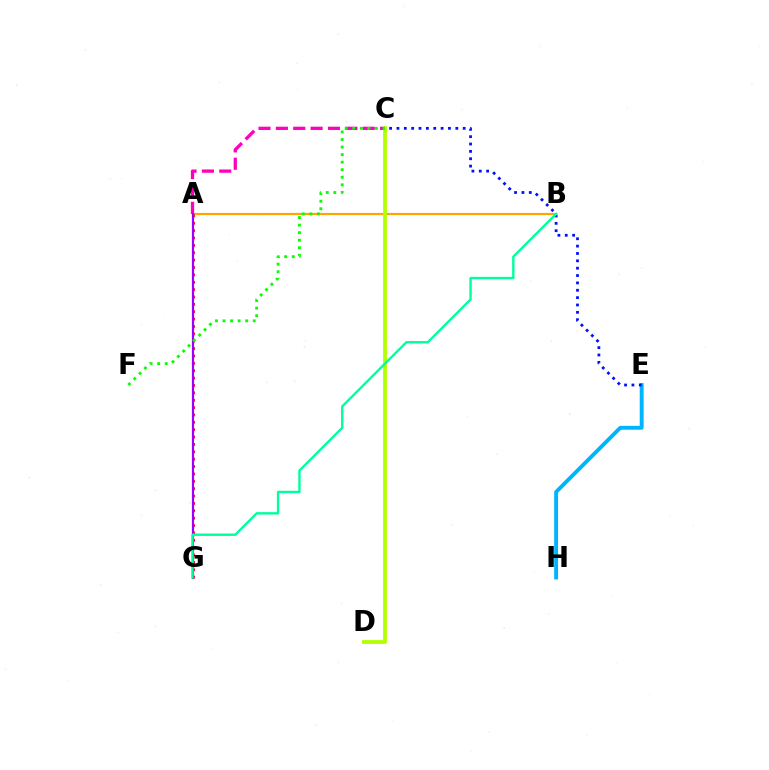{('A', 'B'): [{'color': '#ffa500', 'line_style': 'solid', 'thickness': 1.58}], ('A', 'C'): [{'color': '#ff00bd', 'line_style': 'dashed', 'thickness': 2.36}], ('E', 'H'): [{'color': '#00b5ff', 'line_style': 'solid', 'thickness': 2.8}], ('C', 'D'): [{'color': '#b3ff00', 'line_style': 'solid', 'thickness': 2.75}], ('A', 'G'): [{'color': '#ff0000', 'line_style': 'dotted', 'thickness': 2.0}, {'color': '#9b00ff', 'line_style': 'solid', 'thickness': 1.59}], ('C', 'E'): [{'color': '#0010ff', 'line_style': 'dotted', 'thickness': 2.0}], ('C', 'F'): [{'color': '#08ff00', 'line_style': 'dotted', 'thickness': 2.05}], ('B', 'G'): [{'color': '#00ff9d', 'line_style': 'solid', 'thickness': 1.72}]}